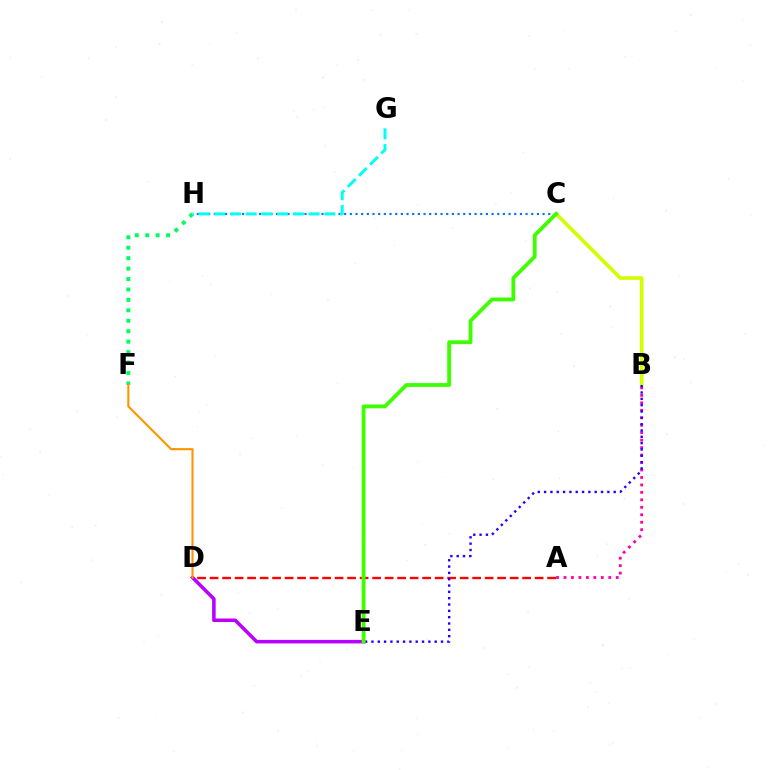{('D', 'E'): [{'color': '#b900ff', 'line_style': 'solid', 'thickness': 2.54}], ('C', 'H'): [{'color': '#0074ff', 'line_style': 'dotted', 'thickness': 1.54}], ('A', 'D'): [{'color': '#ff0000', 'line_style': 'dashed', 'thickness': 1.7}], ('F', 'H'): [{'color': '#00ff5c', 'line_style': 'dotted', 'thickness': 2.84}], ('G', 'H'): [{'color': '#00fff6', 'line_style': 'dashed', 'thickness': 2.14}], ('A', 'B'): [{'color': '#ff00ac', 'line_style': 'dotted', 'thickness': 2.03}], ('B', 'C'): [{'color': '#d1ff00', 'line_style': 'solid', 'thickness': 2.61}], ('B', 'E'): [{'color': '#2500ff', 'line_style': 'dotted', 'thickness': 1.72}], ('C', 'E'): [{'color': '#3dff00', 'line_style': 'solid', 'thickness': 2.74}], ('D', 'F'): [{'color': '#ff9400', 'line_style': 'solid', 'thickness': 1.52}]}